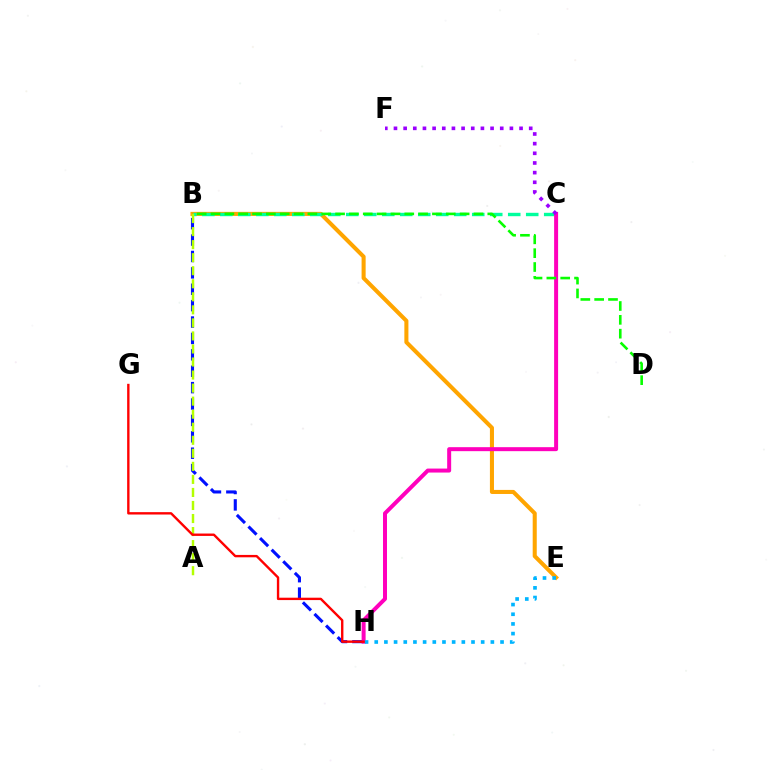{('B', 'E'): [{'color': '#ffa500', 'line_style': 'solid', 'thickness': 2.92}], ('B', 'H'): [{'color': '#0010ff', 'line_style': 'dashed', 'thickness': 2.23}], ('B', 'C'): [{'color': '#00ff9d', 'line_style': 'dashed', 'thickness': 2.44}], ('C', 'H'): [{'color': '#ff00bd', 'line_style': 'solid', 'thickness': 2.87}], ('E', 'H'): [{'color': '#00b5ff', 'line_style': 'dotted', 'thickness': 2.63}], ('C', 'F'): [{'color': '#9b00ff', 'line_style': 'dotted', 'thickness': 2.62}], ('B', 'D'): [{'color': '#08ff00', 'line_style': 'dashed', 'thickness': 1.88}], ('A', 'B'): [{'color': '#b3ff00', 'line_style': 'dashed', 'thickness': 1.77}], ('G', 'H'): [{'color': '#ff0000', 'line_style': 'solid', 'thickness': 1.71}]}